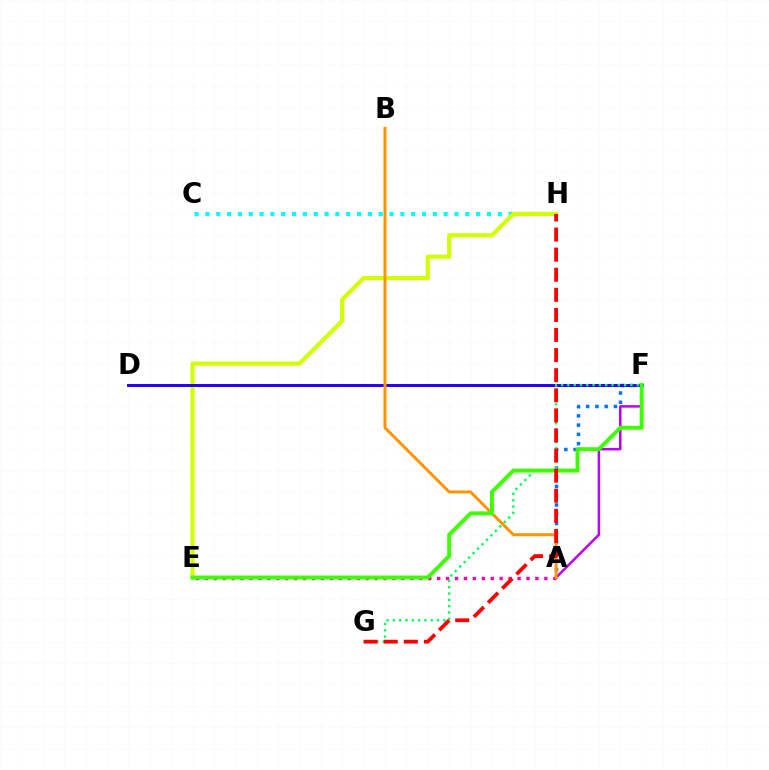{('A', 'F'): [{'color': '#b900ff', 'line_style': 'solid', 'thickness': 1.8}, {'color': '#0074ff', 'line_style': 'dotted', 'thickness': 2.52}], ('C', 'H'): [{'color': '#00fff6', 'line_style': 'dotted', 'thickness': 2.94}], ('A', 'E'): [{'color': '#ff00ac', 'line_style': 'dotted', 'thickness': 2.43}], ('E', 'H'): [{'color': '#d1ff00', 'line_style': 'solid', 'thickness': 2.99}], ('D', 'F'): [{'color': '#2500ff', 'line_style': 'solid', 'thickness': 2.13}], ('A', 'B'): [{'color': '#ff9400', 'line_style': 'solid', 'thickness': 2.16}], ('F', 'G'): [{'color': '#00ff5c', 'line_style': 'dotted', 'thickness': 1.71}], ('E', 'F'): [{'color': '#3dff00', 'line_style': 'solid', 'thickness': 2.83}], ('G', 'H'): [{'color': '#ff0000', 'line_style': 'dashed', 'thickness': 2.73}]}